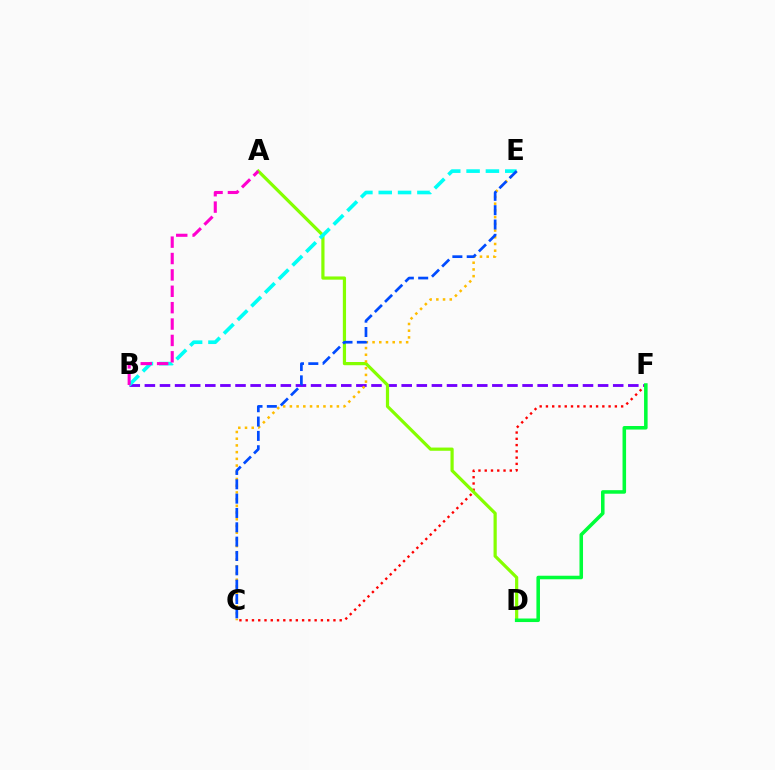{('B', 'F'): [{'color': '#7200ff', 'line_style': 'dashed', 'thickness': 2.05}], ('C', 'F'): [{'color': '#ff0000', 'line_style': 'dotted', 'thickness': 1.7}], ('A', 'D'): [{'color': '#84ff00', 'line_style': 'solid', 'thickness': 2.31}], ('C', 'E'): [{'color': '#ffbd00', 'line_style': 'dotted', 'thickness': 1.82}, {'color': '#004bff', 'line_style': 'dashed', 'thickness': 1.95}], ('B', 'E'): [{'color': '#00fff6', 'line_style': 'dashed', 'thickness': 2.63}], ('A', 'B'): [{'color': '#ff00cf', 'line_style': 'dashed', 'thickness': 2.23}], ('D', 'F'): [{'color': '#00ff39', 'line_style': 'solid', 'thickness': 2.55}]}